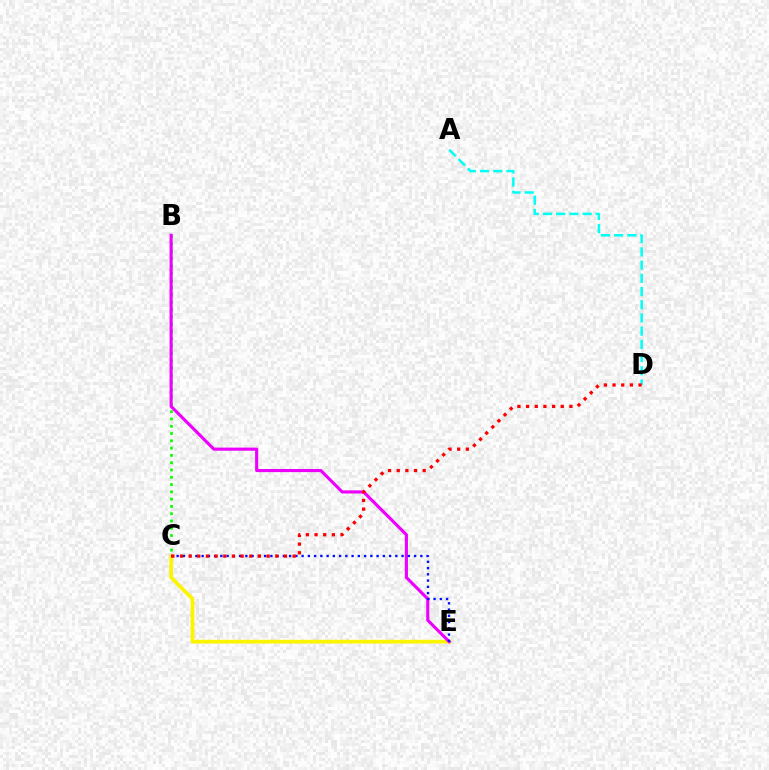{('B', 'C'): [{'color': '#08ff00', 'line_style': 'dotted', 'thickness': 1.98}], ('A', 'D'): [{'color': '#00fff6', 'line_style': 'dashed', 'thickness': 1.8}], ('C', 'E'): [{'color': '#fcf500', 'line_style': 'solid', 'thickness': 2.68}, {'color': '#0010ff', 'line_style': 'dotted', 'thickness': 1.7}], ('B', 'E'): [{'color': '#ee00ff', 'line_style': 'solid', 'thickness': 2.25}], ('C', 'D'): [{'color': '#ff0000', 'line_style': 'dotted', 'thickness': 2.35}]}